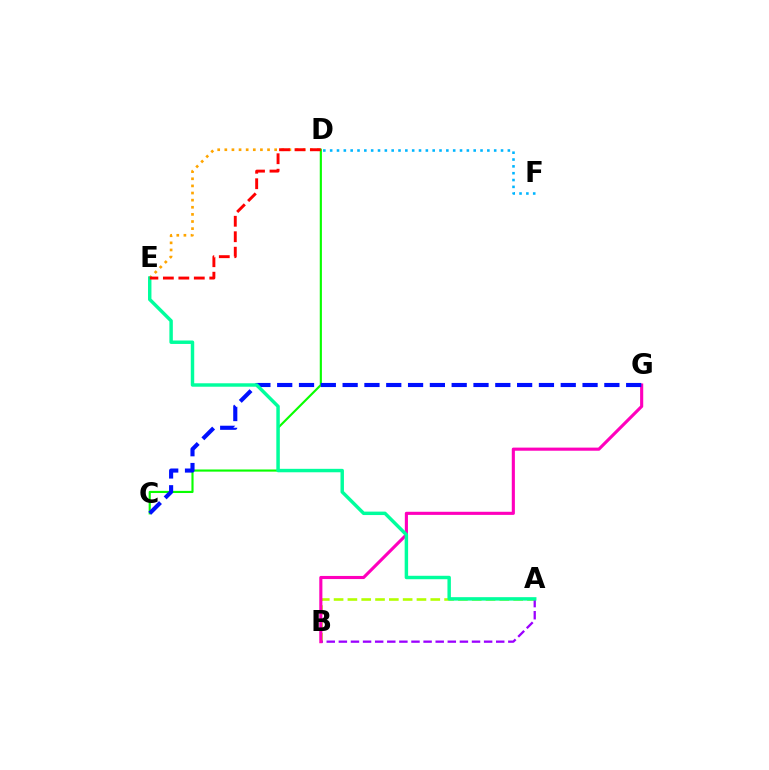{('C', 'D'): [{'color': '#08ff00', 'line_style': 'solid', 'thickness': 1.54}], ('A', 'B'): [{'color': '#b3ff00', 'line_style': 'dashed', 'thickness': 1.88}, {'color': '#9b00ff', 'line_style': 'dashed', 'thickness': 1.64}], ('D', 'F'): [{'color': '#00b5ff', 'line_style': 'dotted', 'thickness': 1.86}], ('B', 'G'): [{'color': '#ff00bd', 'line_style': 'solid', 'thickness': 2.24}], ('D', 'E'): [{'color': '#ffa500', 'line_style': 'dotted', 'thickness': 1.93}, {'color': '#ff0000', 'line_style': 'dashed', 'thickness': 2.1}], ('C', 'G'): [{'color': '#0010ff', 'line_style': 'dashed', 'thickness': 2.96}], ('A', 'E'): [{'color': '#00ff9d', 'line_style': 'solid', 'thickness': 2.48}]}